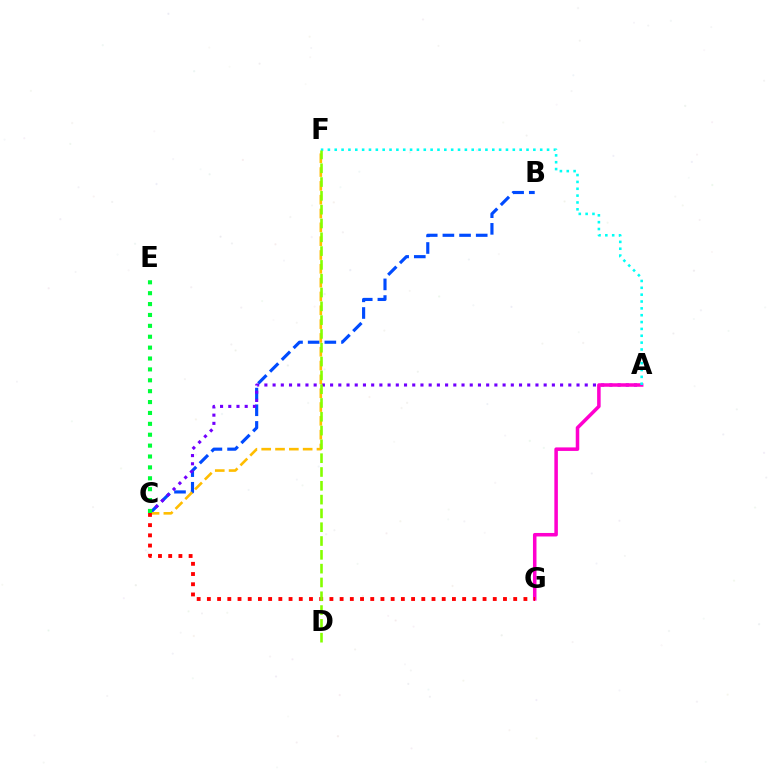{('B', 'C'): [{'color': '#004bff', 'line_style': 'dashed', 'thickness': 2.26}], ('A', 'C'): [{'color': '#7200ff', 'line_style': 'dotted', 'thickness': 2.23}], ('C', 'F'): [{'color': '#ffbd00', 'line_style': 'dashed', 'thickness': 1.88}], ('A', 'G'): [{'color': '#ff00cf', 'line_style': 'solid', 'thickness': 2.54}], ('A', 'F'): [{'color': '#00fff6', 'line_style': 'dotted', 'thickness': 1.86}], ('C', 'G'): [{'color': '#ff0000', 'line_style': 'dotted', 'thickness': 2.77}], ('C', 'E'): [{'color': '#00ff39', 'line_style': 'dotted', 'thickness': 2.96}], ('D', 'F'): [{'color': '#84ff00', 'line_style': 'dashed', 'thickness': 1.88}]}